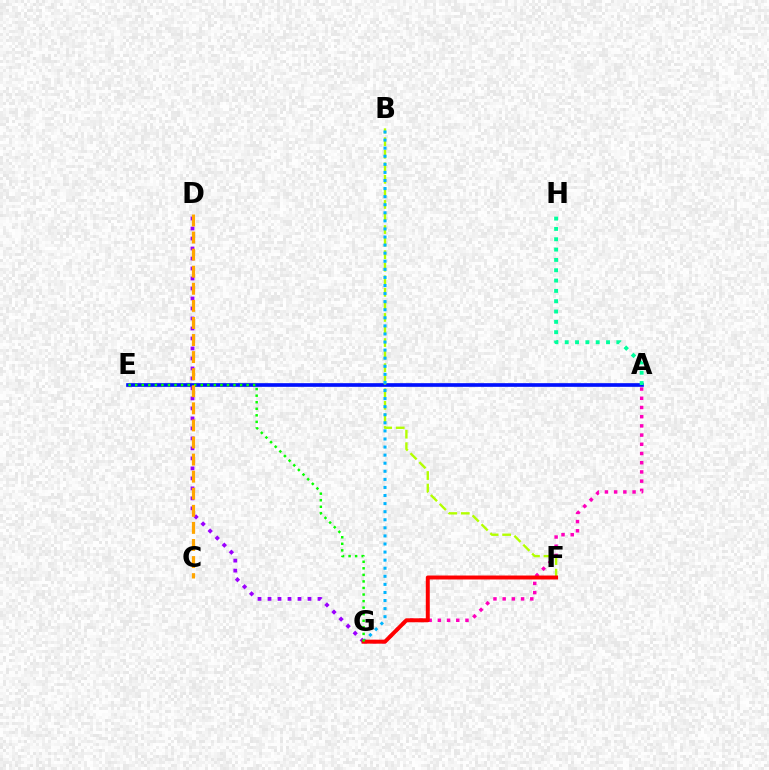{('A', 'E'): [{'color': '#0010ff', 'line_style': 'solid', 'thickness': 2.63}], ('D', 'G'): [{'color': '#9b00ff', 'line_style': 'dotted', 'thickness': 2.72}], ('B', 'F'): [{'color': '#b3ff00', 'line_style': 'dashed', 'thickness': 1.71}], ('A', 'H'): [{'color': '#00ff9d', 'line_style': 'dotted', 'thickness': 2.81}], ('A', 'G'): [{'color': '#ff00bd', 'line_style': 'dotted', 'thickness': 2.5}], ('B', 'G'): [{'color': '#00b5ff', 'line_style': 'dotted', 'thickness': 2.19}], ('F', 'G'): [{'color': '#ff0000', 'line_style': 'solid', 'thickness': 2.85}], ('E', 'G'): [{'color': '#08ff00', 'line_style': 'dotted', 'thickness': 1.78}], ('C', 'D'): [{'color': '#ffa500', 'line_style': 'dashed', 'thickness': 2.32}]}